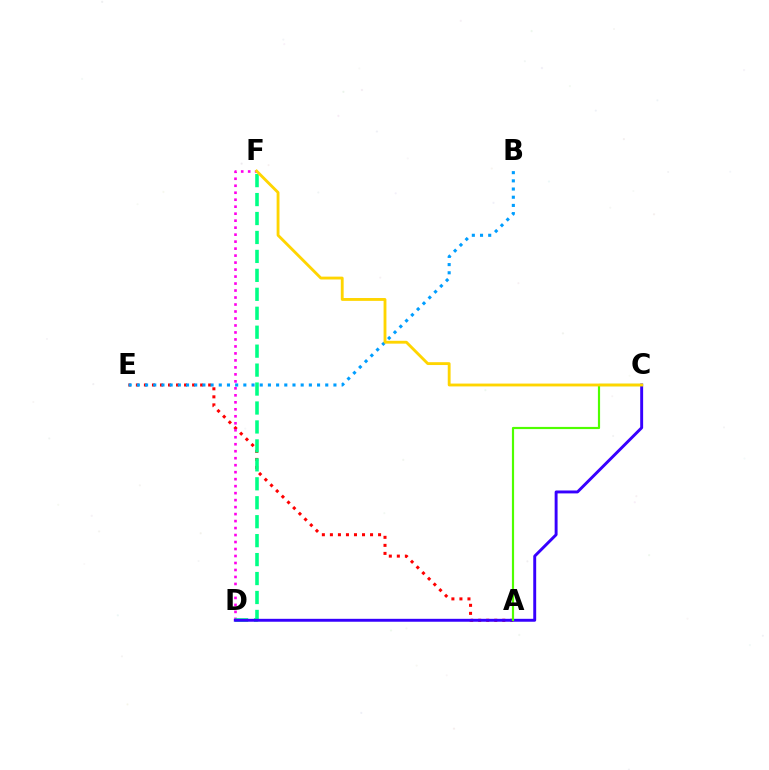{('A', 'E'): [{'color': '#ff0000', 'line_style': 'dotted', 'thickness': 2.18}], ('B', 'E'): [{'color': '#009eff', 'line_style': 'dotted', 'thickness': 2.23}], ('D', 'F'): [{'color': '#ff00ed', 'line_style': 'dotted', 'thickness': 1.9}, {'color': '#00ff86', 'line_style': 'dashed', 'thickness': 2.57}], ('C', 'D'): [{'color': '#3700ff', 'line_style': 'solid', 'thickness': 2.1}], ('A', 'C'): [{'color': '#4fff00', 'line_style': 'solid', 'thickness': 1.57}], ('C', 'F'): [{'color': '#ffd500', 'line_style': 'solid', 'thickness': 2.05}]}